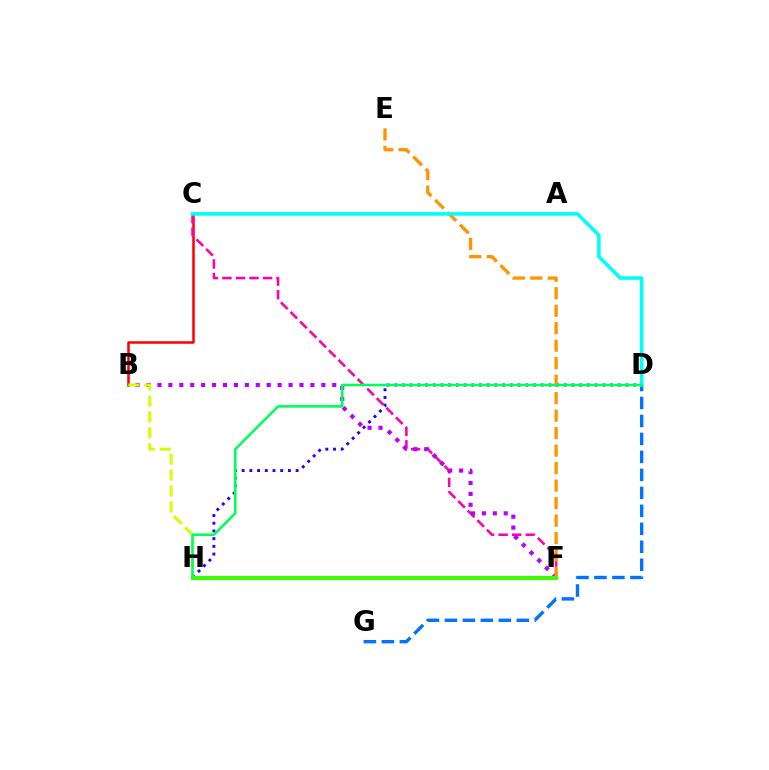{('B', 'C'): [{'color': '#ff0000', 'line_style': 'solid', 'thickness': 1.81}], ('C', 'F'): [{'color': '#ff00ac', 'line_style': 'dashed', 'thickness': 1.84}], ('B', 'F'): [{'color': '#b900ff', 'line_style': 'dotted', 'thickness': 2.97}], ('B', 'H'): [{'color': '#d1ff00', 'line_style': 'dashed', 'thickness': 2.16}], ('D', 'G'): [{'color': '#0074ff', 'line_style': 'dashed', 'thickness': 2.44}], ('D', 'H'): [{'color': '#2500ff', 'line_style': 'dotted', 'thickness': 2.09}, {'color': '#00ff5c', 'line_style': 'solid', 'thickness': 1.85}], ('E', 'F'): [{'color': '#ff9400', 'line_style': 'dashed', 'thickness': 2.38}], ('C', 'D'): [{'color': '#00fff6', 'line_style': 'solid', 'thickness': 2.57}], ('F', 'H'): [{'color': '#3dff00', 'line_style': 'solid', 'thickness': 2.98}]}